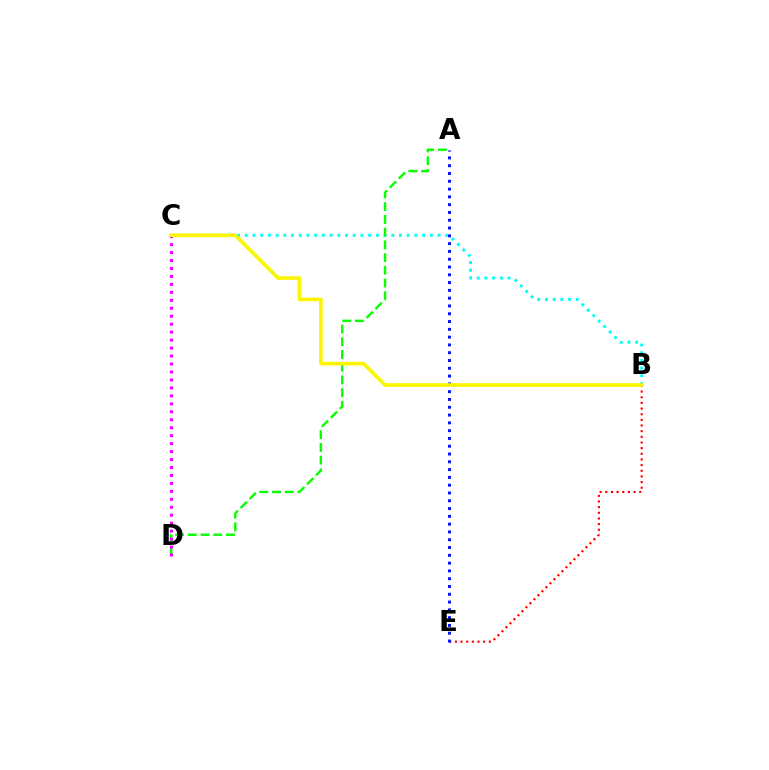{('B', 'C'): [{'color': '#00fff6', 'line_style': 'dotted', 'thickness': 2.1}, {'color': '#fcf500', 'line_style': 'solid', 'thickness': 2.63}], ('A', 'D'): [{'color': '#08ff00', 'line_style': 'dashed', 'thickness': 1.73}], ('B', 'E'): [{'color': '#ff0000', 'line_style': 'dotted', 'thickness': 1.54}], ('C', 'D'): [{'color': '#ee00ff', 'line_style': 'dotted', 'thickness': 2.16}], ('A', 'E'): [{'color': '#0010ff', 'line_style': 'dotted', 'thickness': 2.12}]}